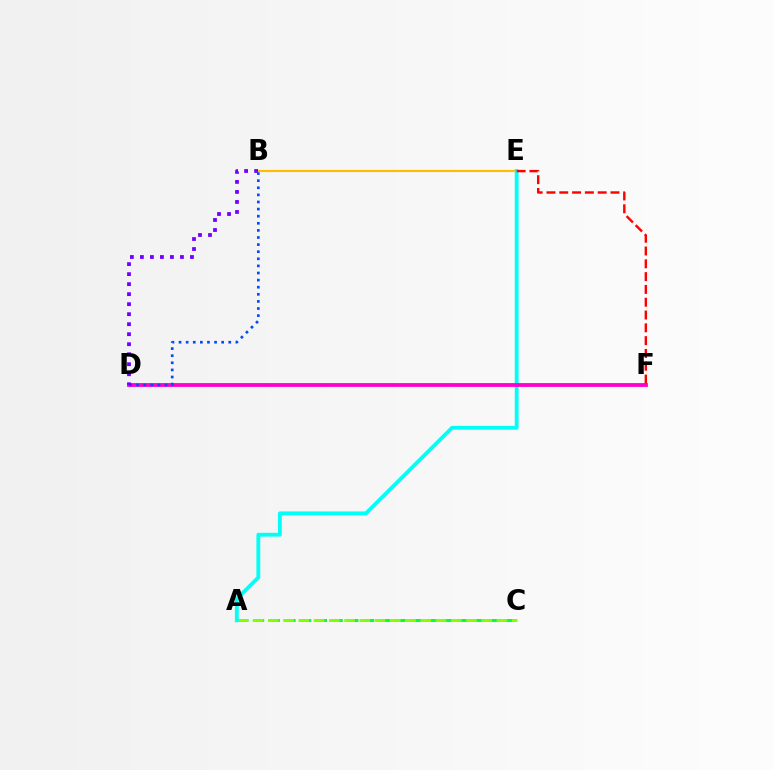{('A', 'C'): [{'color': '#00ff39', 'line_style': 'dashed', 'thickness': 2.13}, {'color': '#84ff00', 'line_style': 'dashed', 'thickness': 2.07}], ('B', 'E'): [{'color': '#ffbd00', 'line_style': 'solid', 'thickness': 1.55}], ('A', 'E'): [{'color': '#00fff6', 'line_style': 'solid', 'thickness': 2.75}], ('D', 'F'): [{'color': '#ff00cf', 'line_style': 'solid', 'thickness': 2.75}], ('B', 'D'): [{'color': '#004bff', 'line_style': 'dotted', 'thickness': 1.93}, {'color': '#7200ff', 'line_style': 'dotted', 'thickness': 2.72}], ('E', 'F'): [{'color': '#ff0000', 'line_style': 'dashed', 'thickness': 1.74}]}